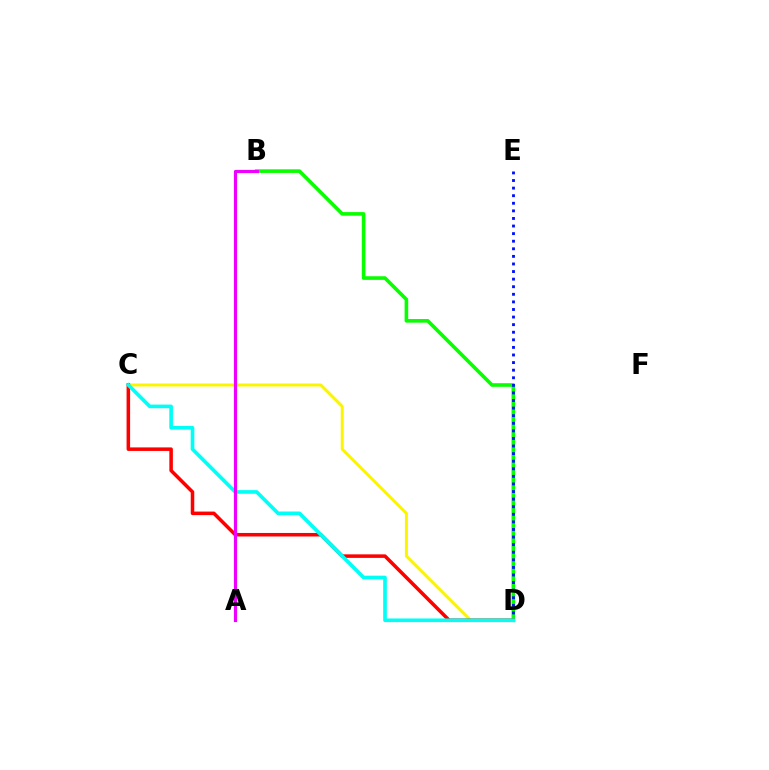{('C', 'D'): [{'color': '#fcf500', 'line_style': 'solid', 'thickness': 2.14}, {'color': '#ff0000', 'line_style': 'solid', 'thickness': 2.54}, {'color': '#00fff6', 'line_style': 'solid', 'thickness': 2.62}], ('B', 'D'): [{'color': '#08ff00', 'line_style': 'solid', 'thickness': 2.6}], ('D', 'E'): [{'color': '#0010ff', 'line_style': 'dotted', 'thickness': 2.06}], ('A', 'B'): [{'color': '#ee00ff', 'line_style': 'solid', 'thickness': 2.29}]}